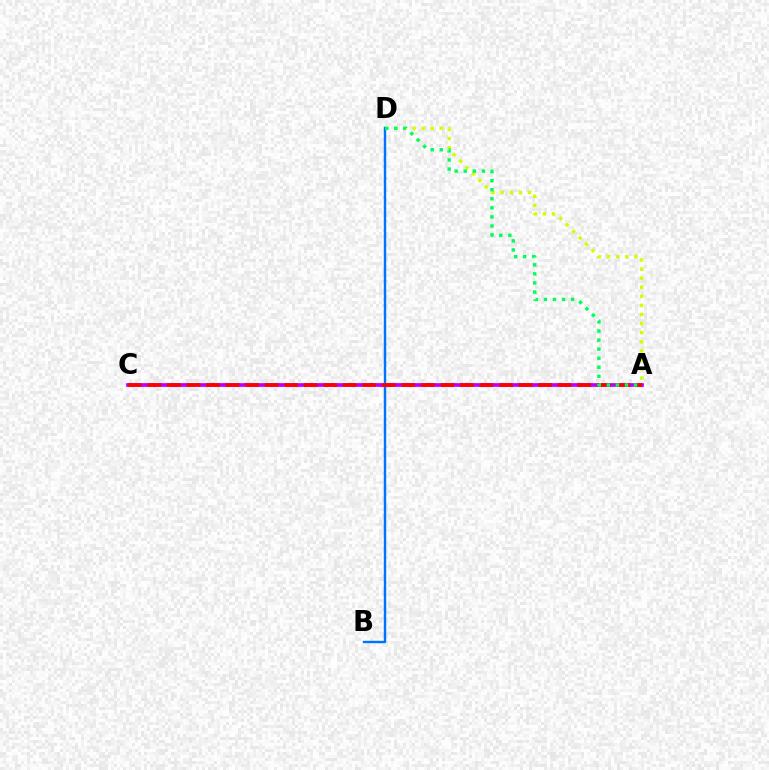{('A', 'D'): [{'color': '#d1ff00', 'line_style': 'dotted', 'thickness': 2.47}, {'color': '#00ff5c', 'line_style': 'dotted', 'thickness': 2.46}], ('A', 'C'): [{'color': '#b900ff', 'line_style': 'solid', 'thickness': 2.67}, {'color': '#ff0000', 'line_style': 'dashed', 'thickness': 2.65}], ('B', 'D'): [{'color': '#0074ff', 'line_style': 'solid', 'thickness': 1.74}]}